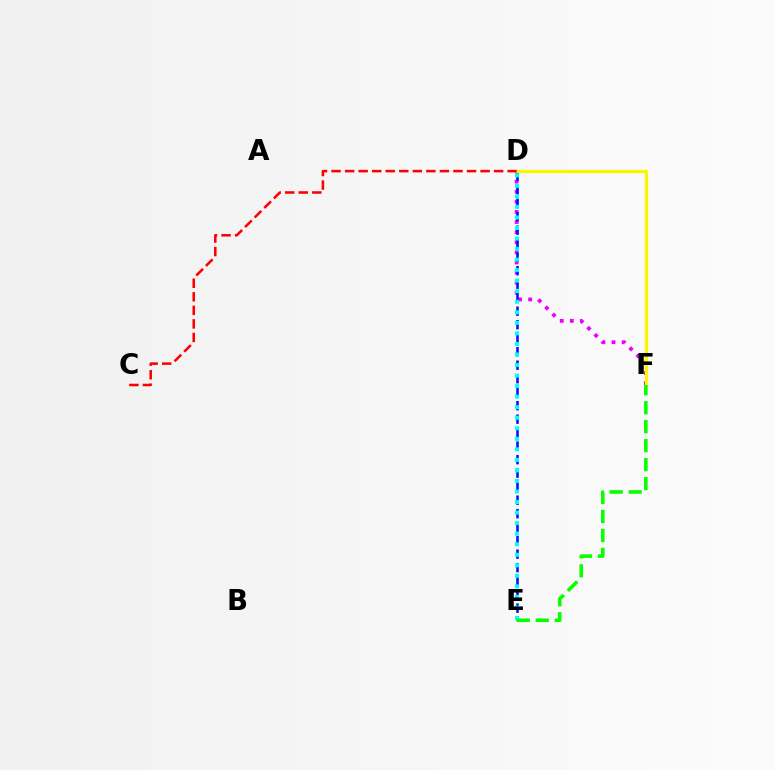{('D', 'F'): [{'color': '#ee00ff', 'line_style': 'dotted', 'thickness': 2.74}, {'color': '#fcf500', 'line_style': 'solid', 'thickness': 2.35}], ('D', 'E'): [{'color': '#0010ff', 'line_style': 'dashed', 'thickness': 1.83}, {'color': '#00fff6', 'line_style': 'dotted', 'thickness': 2.86}], ('C', 'D'): [{'color': '#ff0000', 'line_style': 'dashed', 'thickness': 1.84}], ('E', 'F'): [{'color': '#08ff00', 'line_style': 'dashed', 'thickness': 2.58}]}